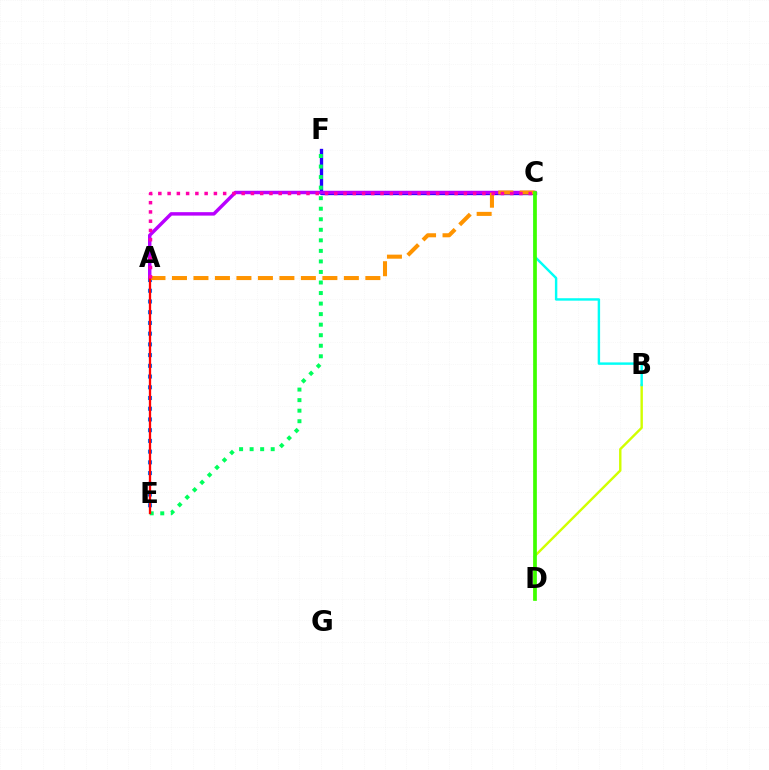{('B', 'D'): [{'color': '#d1ff00', 'line_style': 'solid', 'thickness': 1.74}], ('C', 'F'): [{'color': '#2500ff', 'line_style': 'solid', 'thickness': 2.39}], ('B', 'C'): [{'color': '#00fff6', 'line_style': 'solid', 'thickness': 1.75}], ('A', 'E'): [{'color': '#0074ff', 'line_style': 'dotted', 'thickness': 2.91}, {'color': '#ff0000', 'line_style': 'solid', 'thickness': 1.66}], ('A', 'C'): [{'color': '#b900ff', 'line_style': 'solid', 'thickness': 2.48}, {'color': '#ff9400', 'line_style': 'dashed', 'thickness': 2.92}, {'color': '#ff00ac', 'line_style': 'dotted', 'thickness': 2.52}], ('E', 'F'): [{'color': '#00ff5c', 'line_style': 'dotted', 'thickness': 2.86}], ('C', 'D'): [{'color': '#3dff00', 'line_style': 'solid', 'thickness': 2.67}]}